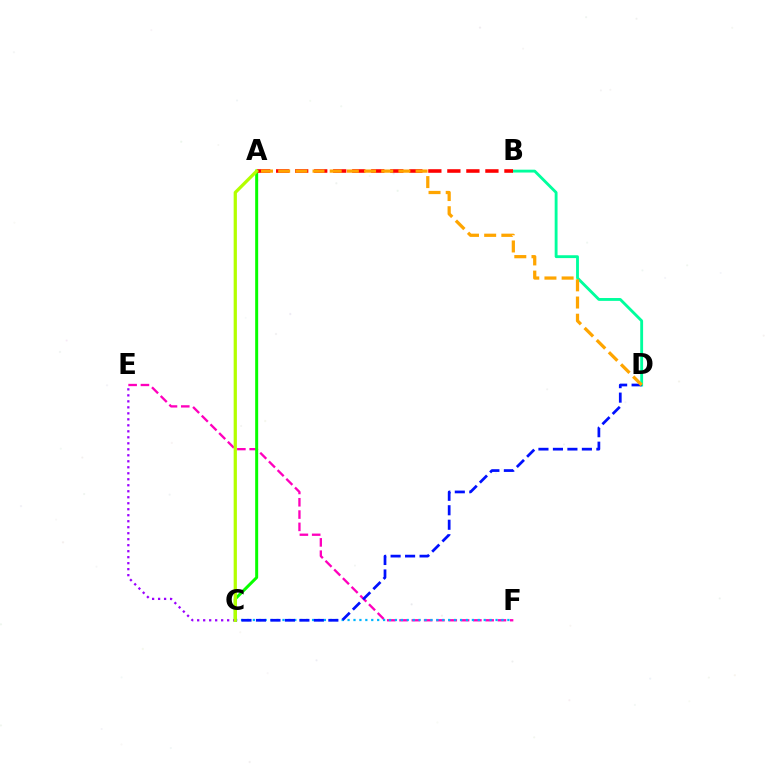{('E', 'F'): [{'color': '#ff00bd', 'line_style': 'dashed', 'thickness': 1.67}], ('B', 'D'): [{'color': '#00ff9d', 'line_style': 'solid', 'thickness': 2.05}], ('A', 'C'): [{'color': '#08ff00', 'line_style': 'solid', 'thickness': 2.15}, {'color': '#b3ff00', 'line_style': 'solid', 'thickness': 2.34}], ('C', 'F'): [{'color': '#00b5ff', 'line_style': 'dotted', 'thickness': 1.61}], ('C', 'D'): [{'color': '#0010ff', 'line_style': 'dashed', 'thickness': 1.97}], ('A', 'B'): [{'color': '#ff0000', 'line_style': 'dashed', 'thickness': 2.58}], ('C', 'E'): [{'color': '#9b00ff', 'line_style': 'dotted', 'thickness': 1.63}], ('A', 'D'): [{'color': '#ffa500', 'line_style': 'dashed', 'thickness': 2.33}]}